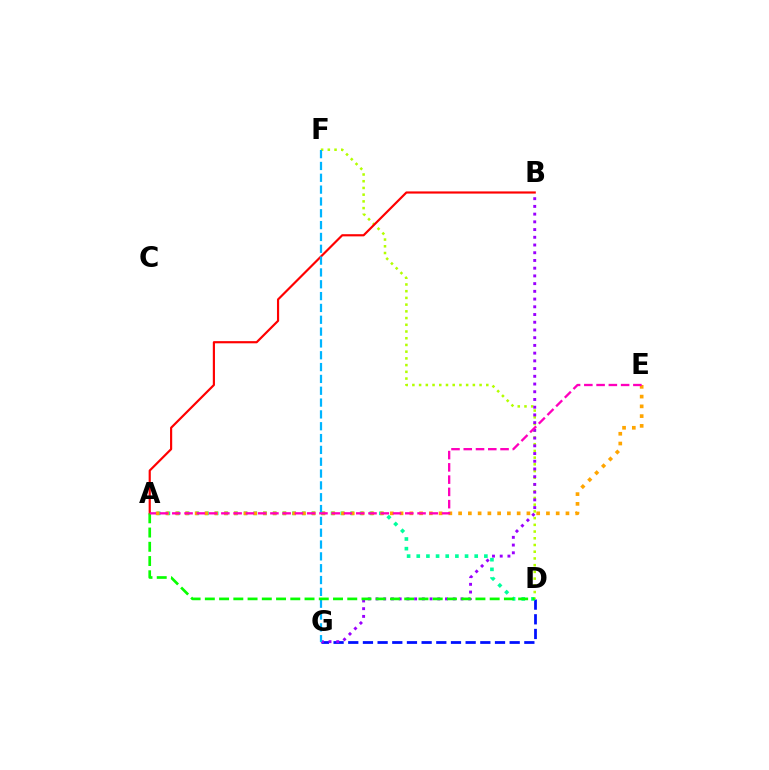{('D', 'G'): [{'color': '#0010ff', 'line_style': 'dashed', 'thickness': 1.99}], ('A', 'D'): [{'color': '#00ff9d', 'line_style': 'dotted', 'thickness': 2.62}, {'color': '#08ff00', 'line_style': 'dashed', 'thickness': 1.93}], ('D', 'F'): [{'color': '#b3ff00', 'line_style': 'dotted', 'thickness': 1.83}], ('A', 'E'): [{'color': '#ffa500', 'line_style': 'dotted', 'thickness': 2.65}, {'color': '#ff00bd', 'line_style': 'dashed', 'thickness': 1.67}], ('A', 'B'): [{'color': '#ff0000', 'line_style': 'solid', 'thickness': 1.56}], ('B', 'G'): [{'color': '#9b00ff', 'line_style': 'dotted', 'thickness': 2.1}], ('F', 'G'): [{'color': '#00b5ff', 'line_style': 'dashed', 'thickness': 1.61}]}